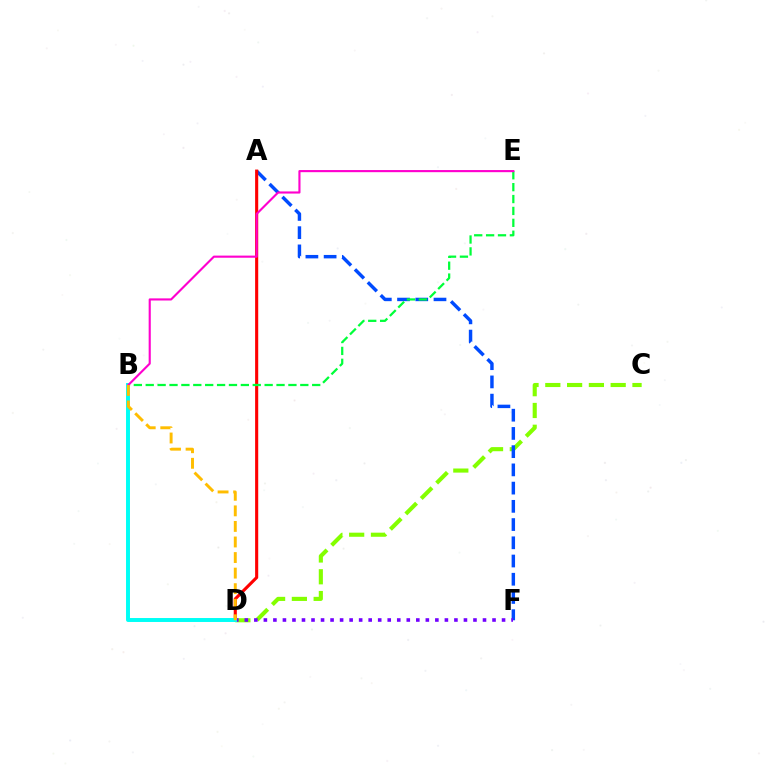{('C', 'D'): [{'color': '#84ff00', 'line_style': 'dashed', 'thickness': 2.96}], ('A', 'F'): [{'color': '#004bff', 'line_style': 'dashed', 'thickness': 2.48}], ('D', 'F'): [{'color': '#7200ff', 'line_style': 'dotted', 'thickness': 2.59}], ('A', 'D'): [{'color': '#ff0000', 'line_style': 'solid', 'thickness': 2.24}], ('B', 'E'): [{'color': '#00ff39', 'line_style': 'dashed', 'thickness': 1.62}, {'color': '#ff00cf', 'line_style': 'solid', 'thickness': 1.53}], ('B', 'D'): [{'color': '#00fff6', 'line_style': 'solid', 'thickness': 2.84}, {'color': '#ffbd00', 'line_style': 'dashed', 'thickness': 2.11}]}